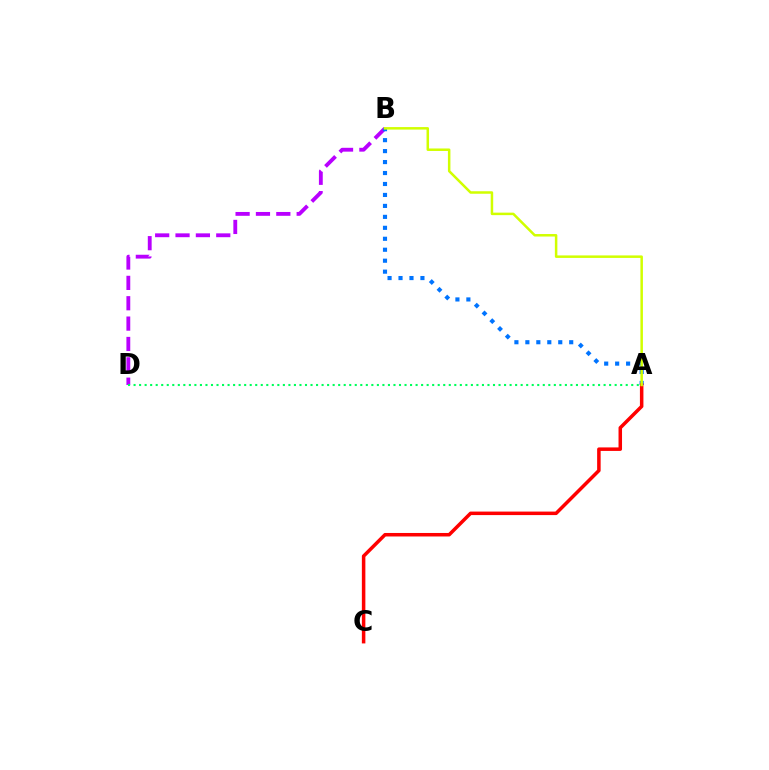{('B', 'D'): [{'color': '#b900ff', 'line_style': 'dashed', 'thickness': 2.77}], ('A', 'B'): [{'color': '#0074ff', 'line_style': 'dotted', 'thickness': 2.98}, {'color': '#d1ff00', 'line_style': 'solid', 'thickness': 1.8}], ('A', 'D'): [{'color': '#00ff5c', 'line_style': 'dotted', 'thickness': 1.5}], ('A', 'C'): [{'color': '#ff0000', 'line_style': 'solid', 'thickness': 2.53}]}